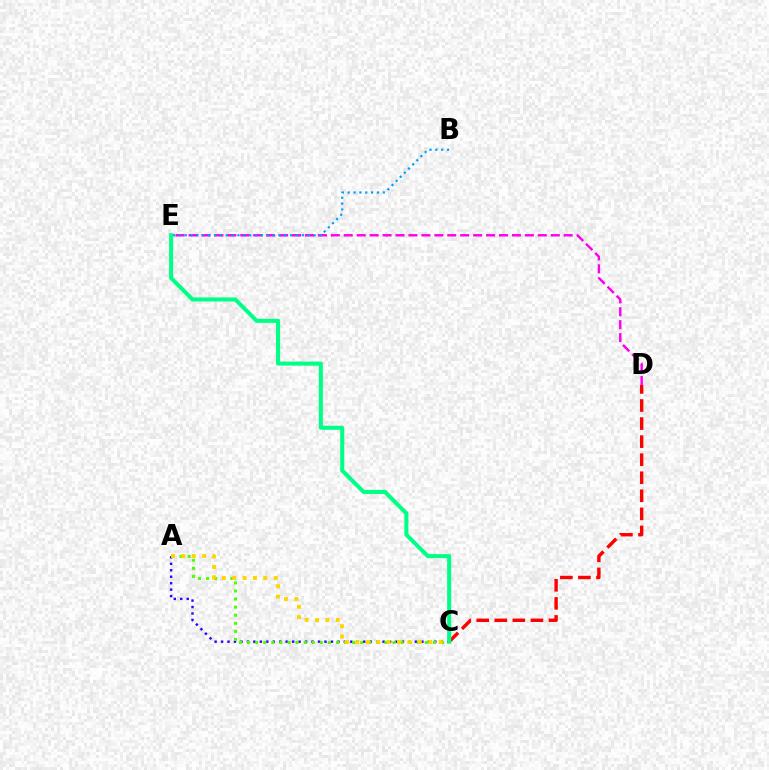{('A', 'C'): [{'color': '#3700ff', 'line_style': 'dotted', 'thickness': 1.76}, {'color': '#4fff00', 'line_style': 'dotted', 'thickness': 2.19}, {'color': '#ffd500', 'line_style': 'dotted', 'thickness': 2.83}], ('C', 'D'): [{'color': '#ff0000', 'line_style': 'dashed', 'thickness': 2.45}], ('D', 'E'): [{'color': '#ff00ed', 'line_style': 'dashed', 'thickness': 1.76}], ('B', 'E'): [{'color': '#009eff', 'line_style': 'dotted', 'thickness': 1.59}], ('C', 'E'): [{'color': '#00ff86', 'line_style': 'solid', 'thickness': 2.91}]}